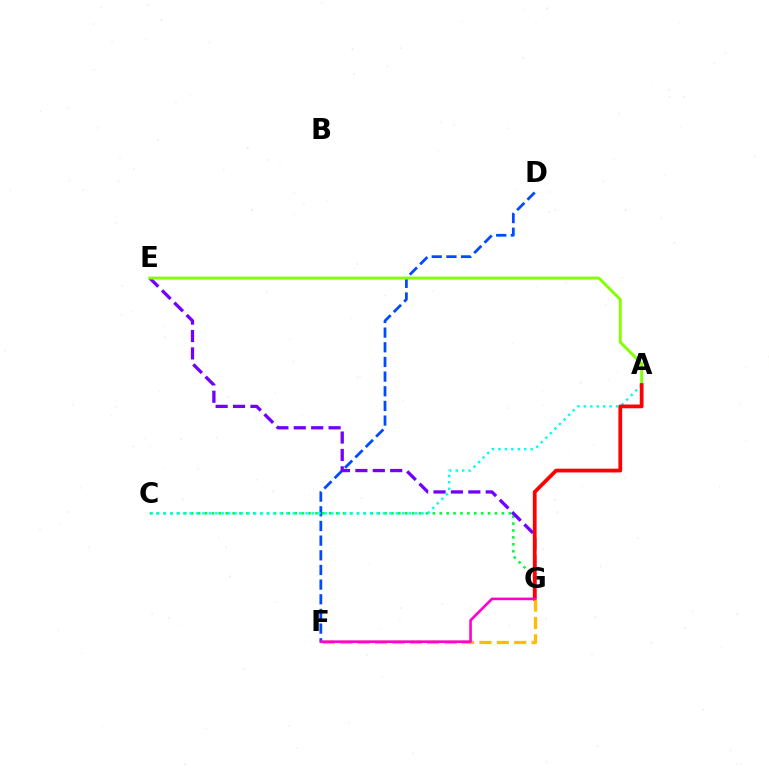{('C', 'G'): [{'color': '#00ff39', 'line_style': 'dotted', 'thickness': 1.88}], ('D', 'F'): [{'color': '#004bff', 'line_style': 'dashed', 'thickness': 1.99}], ('E', 'G'): [{'color': '#7200ff', 'line_style': 'dashed', 'thickness': 2.36}], ('A', 'E'): [{'color': '#84ff00', 'line_style': 'solid', 'thickness': 2.1}], ('A', 'C'): [{'color': '#00fff6', 'line_style': 'dotted', 'thickness': 1.75}], ('A', 'G'): [{'color': '#ff0000', 'line_style': 'solid', 'thickness': 2.7}], ('F', 'G'): [{'color': '#ffbd00', 'line_style': 'dashed', 'thickness': 2.36}, {'color': '#ff00cf', 'line_style': 'solid', 'thickness': 1.88}]}